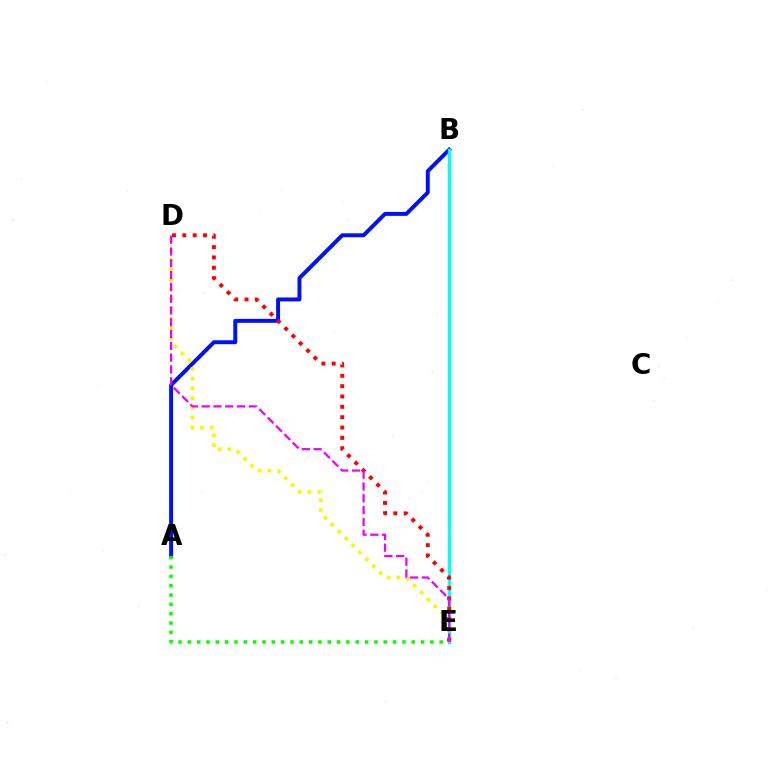{('A', 'B'): [{'color': '#0010ff', 'line_style': 'solid', 'thickness': 2.84}], ('B', 'E'): [{'color': '#00fff6', 'line_style': 'solid', 'thickness': 2.42}], ('D', 'E'): [{'color': '#fcf500', 'line_style': 'dotted', 'thickness': 2.66}, {'color': '#ff0000', 'line_style': 'dotted', 'thickness': 2.81}, {'color': '#ee00ff', 'line_style': 'dashed', 'thickness': 1.6}], ('A', 'E'): [{'color': '#08ff00', 'line_style': 'dotted', 'thickness': 2.53}]}